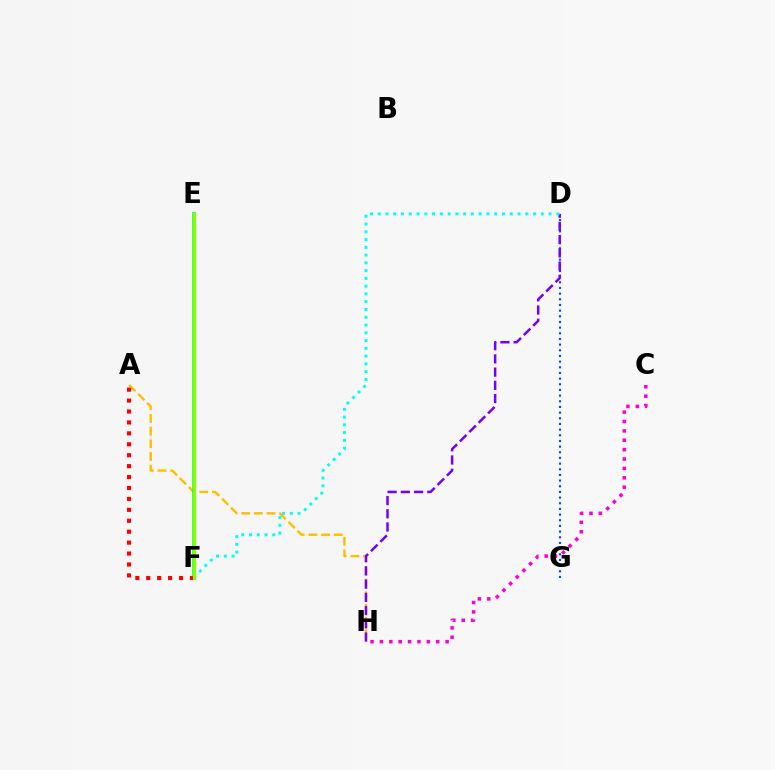{('A', 'H'): [{'color': '#ffbd00', 'line_style': 'dashed', 'thickness': 1.72}], ('D', 'G'): [{'color': '#004bff', 'line_style': 'dotted', 'thickness': 1.54}], ('E', 'F'): [{'color': '#00ff39', 'line_style': 'solid', 'thickness': 2.55}, {'color': '#84ff00', 'line_style': 'solid', 'thickness': 2.27}], ('D', 'H'): [{'color': '#7200ff', 'line_style': 'dashed', 'thickness': 1.8}], ('A', 'F'): [{'color': '#ff0000', 'line_style': 'dotted', 'thickness': 2.97}], ('D', 'F'): [{'color': '#00fff6', 'line_style': 'dotted', 'thickness': 2.11}], ('C', 'H'): [{'color': '#ff00cf', 'line_style': 'dotted', 'thickness': 2.55}]}